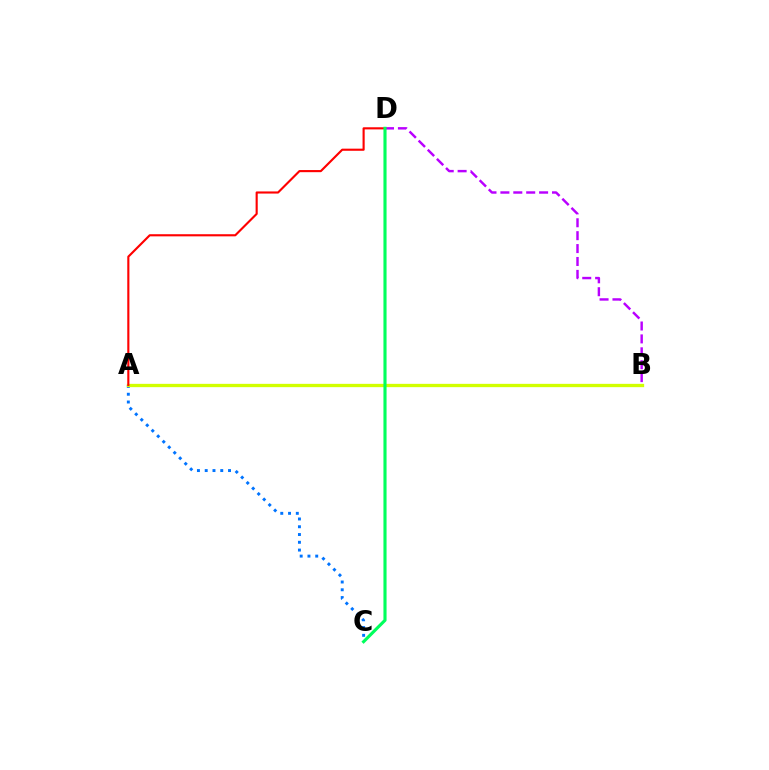{('B', 'D'): [{'color': '#b900ff', 'line_style': 'dashed', 'thickness': 1.75}], ('A', 'C'): [{'color': '#0074ff', 'line_style': 'dotted', 'thickness': 2.11}], ('A', 'B'): [{'color': '#d1ff00', 'line_style': 'solid', 'thickness': 2.38}], ('A', 'D'): [{'color': '#ff0000', 'line_style': 'solid', 'thickness': 1.53}], ('C', 'D'): [{'color': '#00ff5c', 'line_style': 'solid', 'thickness': 2.25}]}